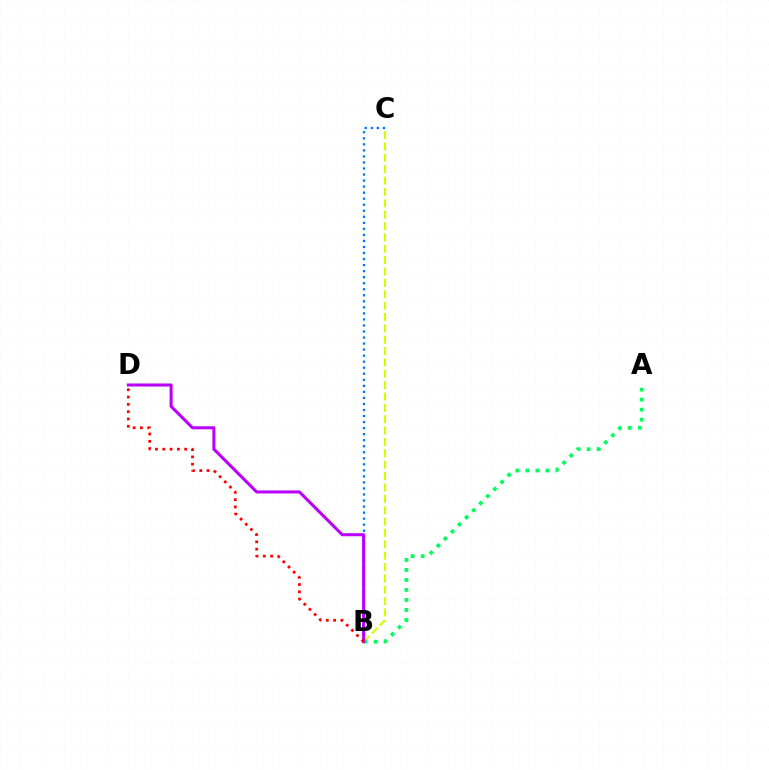{('B', 'C'): [{'color': '#d1ff00', 'line_style': 'dashed', 'thickness': 1.54}, {'color': '#0074ff', 'line_style': 'dotted', 'thickness': 1.64}], ('A', 'B'): [{'color': '#00ff5c', 'line_style': 'dotted', 'thickness': 2.72}], ('B', 'D'): [{'color': '#b900ff', 'line_style': 'solid', 'thickness': 2.19}, {'color': '#ff0000', 'line_style': 'dotted', 'thickness': 1.98}]}